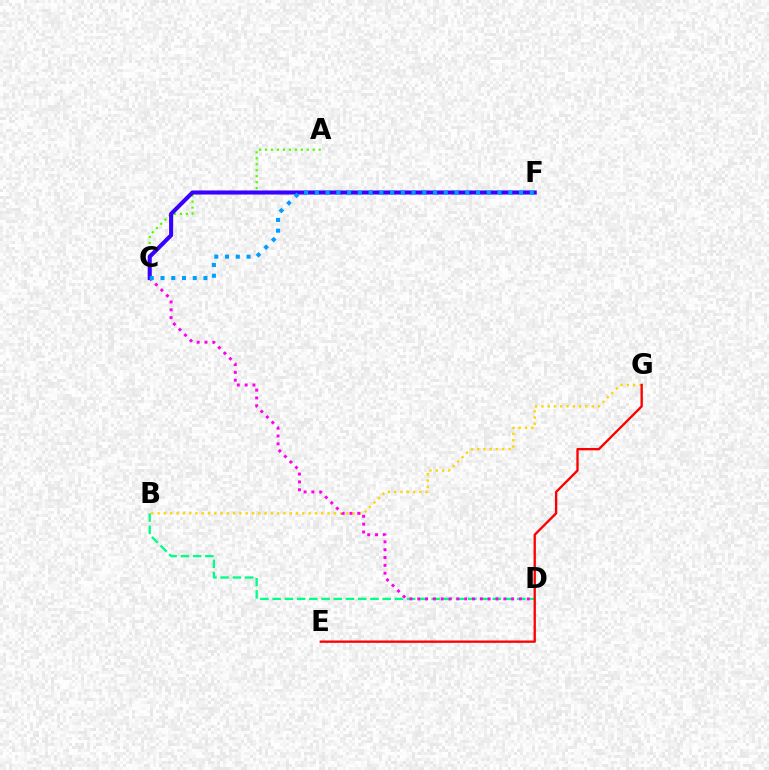{('B', 'D'): [{'color': '#00ff86', 'line_style': 'dashed', 'thickness': 1.66}], ('A', 'C'): [{'color': '#4fff00', 'line_style': 'dotted', 'thickness': 1.62}], ('B', 'G'): [{'color': '#ffd500', 'line_style': 'dotted', 'thickness': 1.71}], ('C', 'D'): [{'color': '#ff00ed', 'line_style': 'dotted', 'thickness': 2.13}], ('C', 'F'): [{'color': '#3700ff', 'line_style': 'solid', 'thickness': 2.94}, {'color': '#009eff', 'line_style': 'dotted', 'thickness': 2.92}], ('E', 'G'): [{'color': '#ff0000', 'line_style': 'solid', 'thickness': 1.68}]}